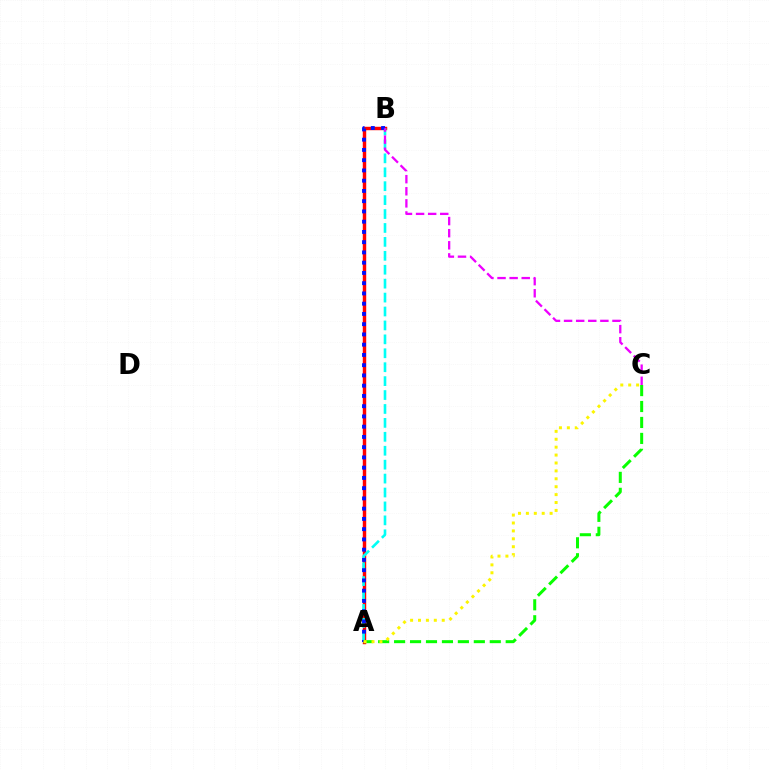{('A', 'B'): [{'color': '#ff0000', 'line_style': 'solid', 'thickness': 2.47}, {'color': '#00fff6', 'line_style': 'dashed', 'thickness': 1.89}, {'color': '#0010ff', 'line_style': 'dotted', 'thickness': 2.78}], ('A', 'C'): [{'color': '#08ff00', 'line_style': 'dashed', 'thickness': 2.17}, {'color': '#fcf500', 'line_style': 'dotted', 'thickness': 2.15}], ('B', 'C'): [{'color': '#ee00ff', 'line_style': 'dashed', 'thickness': 1.64}]}